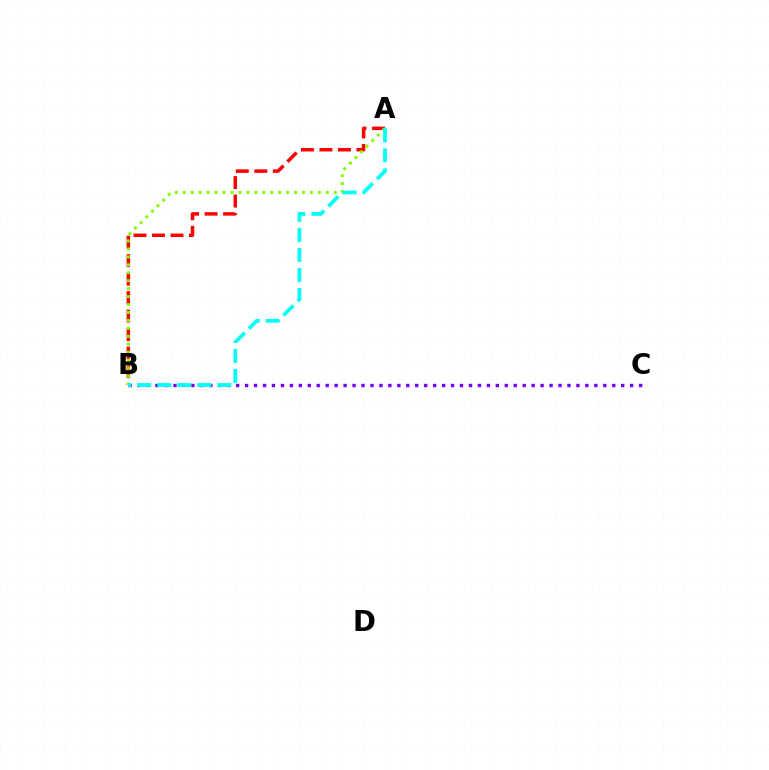{('A', 'B'): [{'color': '#ff0000', 'line_style': 'dashed', 'thickness': 2.51}, {'color': '#84ff00', 'line_style': 'dotted', 'thickness': 2.16}, {'color': '#00fff6', 'line_style': 'dashed', 'thickness': 2.72}], ('B', 'C'): [{'color': '#7200ff', 'line_style': 'dotted', 'thickness': 2.43}]}